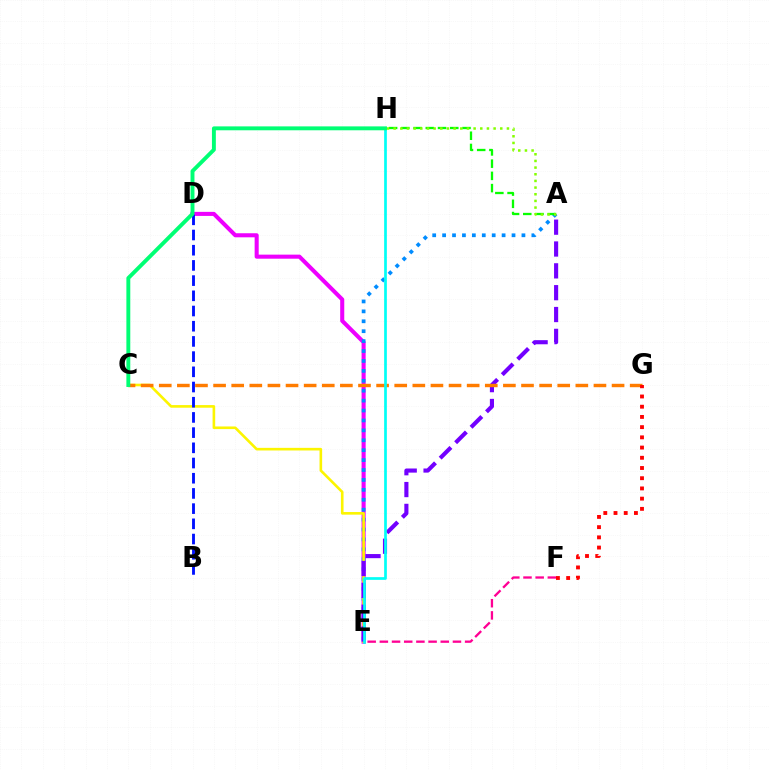{('D', 'E'): [{'color': '#ee00ff', 'line_style': 'solid', 'thickness': 2.92}], ('A', 'E'): [{'color': '#008cff', 'line_style': 'dotted', 'thickness': 2.69}, {'color': '#7200ff', 'line_style': 'dashed', 'thickness': 2.97}], ('C', 'E'): [{'color': '#fcf500', 'line_style': 'solid', 'thickness': 1.89}], ('A', 'H'): [{'color': '#08ff00', 'line_style': 'dashed', 'thickness': 1.66}, {'color': '#84ff00', 'line_style': 'dotted', 'thickness': 1.81}], ('B', 'D'): [{'color': '#0010ff', 'line_style': 'dashed', 'thickness': 2.07}], ('E', 'F'): [{'color': '#ff0094', 'line_style': 'dashed', 'thickness': 1.66}], ('C', 'G'): [{'color': '#ff7c00', 'line_style': 'dashed', 'thickness': 2.46}], ('E', 'H'): [{'color': '#00fff6', 'line_style': 'solid', 'thickness': 1.95}], ('F', 'G'): [{'color': '#ff0000', 'line_style': 'dotted', 'thickness': 2.78}], ('C', 'H'): [{'color': '#00ff74', 'line_style': 'solid', 'thickness': 2.81}]}